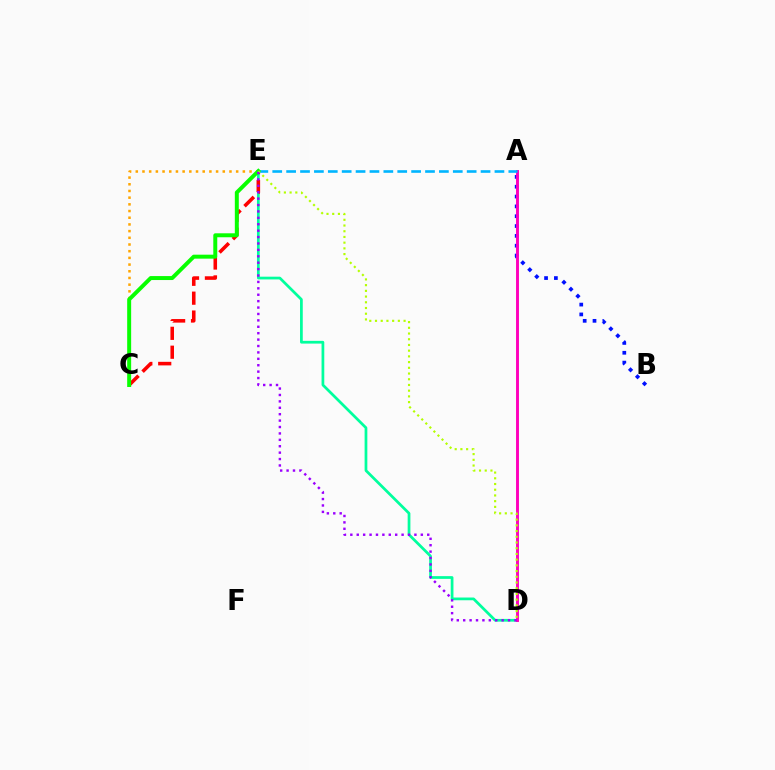{('D', 'E'): [{'color': '#00ff9d', 'line_style': 'solid', 'thickness': 1.97}, {'color': '#b3ff00', 'line_style': 'dotted', 'thickness': 1.55}, {'color': '#9b00ff', 'line_style': 'dotted', 'thickness': 1.74}], ('C', 'E'): [{'color': '#ff0000', 'line_style': 'dashed', 'thickness': 2.57}, {'color': '#ffa500', 'line_style': 'dotted', 'thickness': 1.82}, {'color': '#08ff00', 'line_style': 'solid', 'thickness': 2.85}], ('A', 'B'): [{'color': '#0010ff', 'line_style': 'dotted', 'thickness': 2.67}], ('A', 'D'): [{'color': '#ff00bd', 'line_style': 'solid', 'thickness': 2.1}], ('A', 'E'): [{'color': '#00b5ff', 'line_style': 'dashed', 'thickness': 1.89}]}